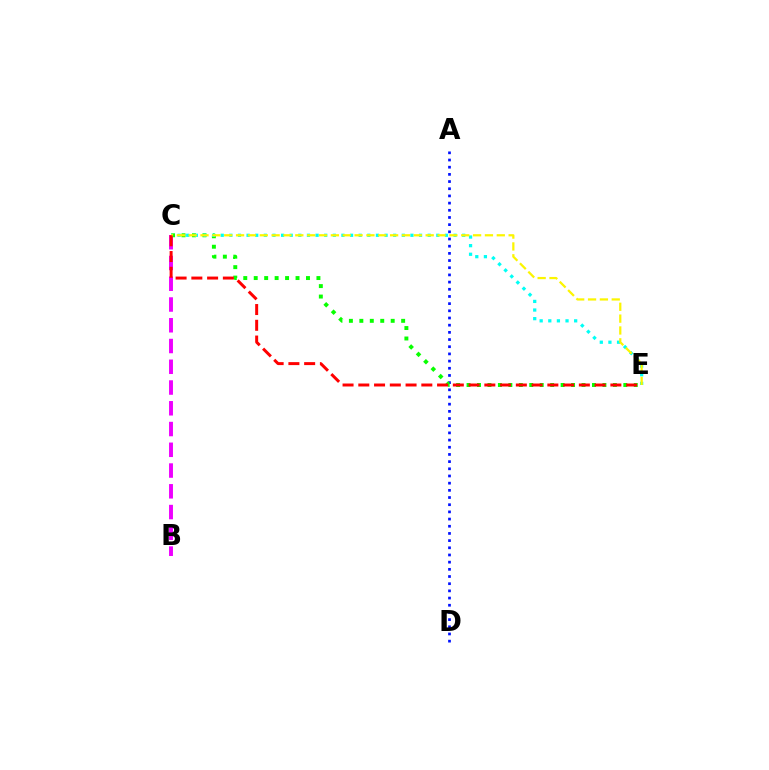{('B', 'C'): [{'color': '#ee00ff', 'line_style': 'dashed', 'thickness': 2.82}], ('A', 'D'): [{'color': '#0010ff', 'line_style': 'dotted', 'thickness': 1.95}], ('C', 'E'): [{'color': '#08ff00', 'line_style': 'dotted', 'thickness': 2.84}, {'color': '#00fff6', 'line_style': 'dotted', 'thickness': 2.34}, {'color': '#fcf500', 'line_style': 'dashed', 'thickness': 1.61}, {'color': '#ff0000', 'line_style': 'dashed', 'thickness': 2.14}]}